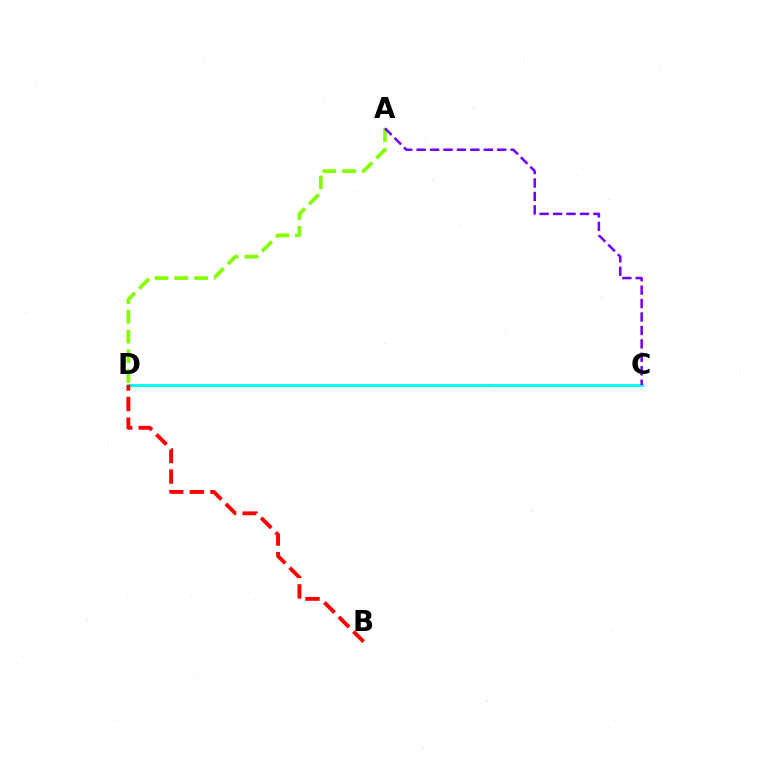{('A', 'D'): [{'color': '#84ff00', 'line_style': 'dashed', 'thickness': 2.68}], ('C', 'D'): [{'color': '#00fff6', 'line_style': 'solid', 'thickness': 2.07}], ('B', 'D'): [{'color': '#ff0000', 'line_style': 'dashed', 'thickness': 2.79}], ('A', 'C'): [{'color': '#7200ff', 'line_style': 'dashed', 'thickness': 1.83}]}